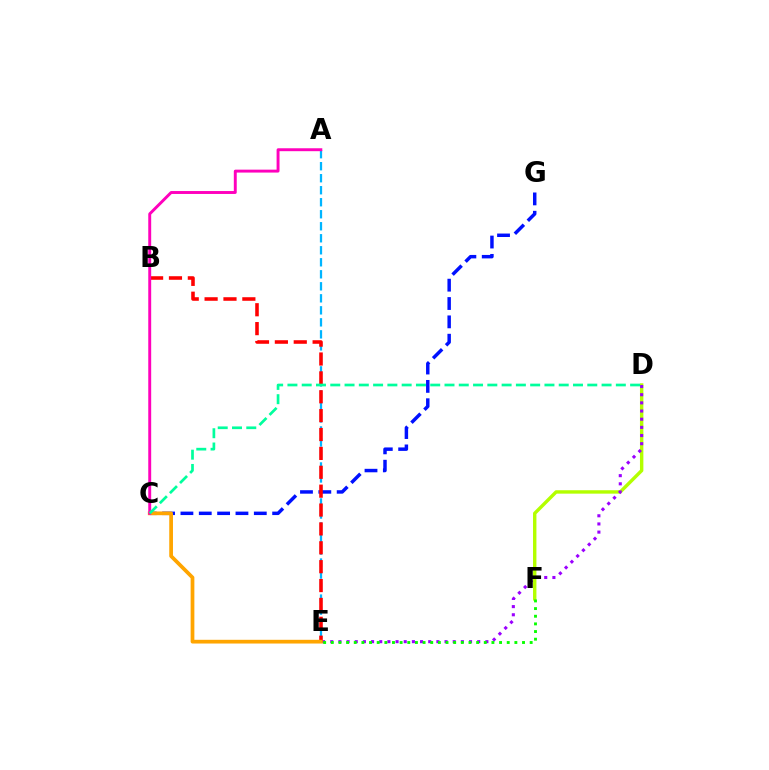{('C', 'G'): [{'color': '#0010ff', 'line_style': 'dashed', 'thickness': 2.49}], ('A', 'E'): [{'color': '#00b5ff', 'line_style': 'dashed', 'thickness': 1.63}], ('D', 'F'): [{'color': '#b3ff00', 'line_style': 'solid', 'thickness': 2.45}], ('D', 'E'): [{'color': '#9b00ff', 'line_style': 'dotted', 'thickness': 2.22}], ('E', 'F'): [{'color': '#08ff00', 'line_style': 'dotted', 'thickness': 2.08}], ('B', 'E'): [{'color': '#ff0000', 'line_style': 'dashed', 'thickness': 2.56}], ('C', 'E'): [{'color': '#ffa500', 'line_style': 'solid', 'thickness': 2.69}], ('A', 'C'): [{'color': '#ff00bd', 'line_style': 'solid', 'thickness': 2.1}], ('C', 'D'): [{'color': '#00ff9d', 'line_style': 'dashed', 'thickness': 1.94}]}